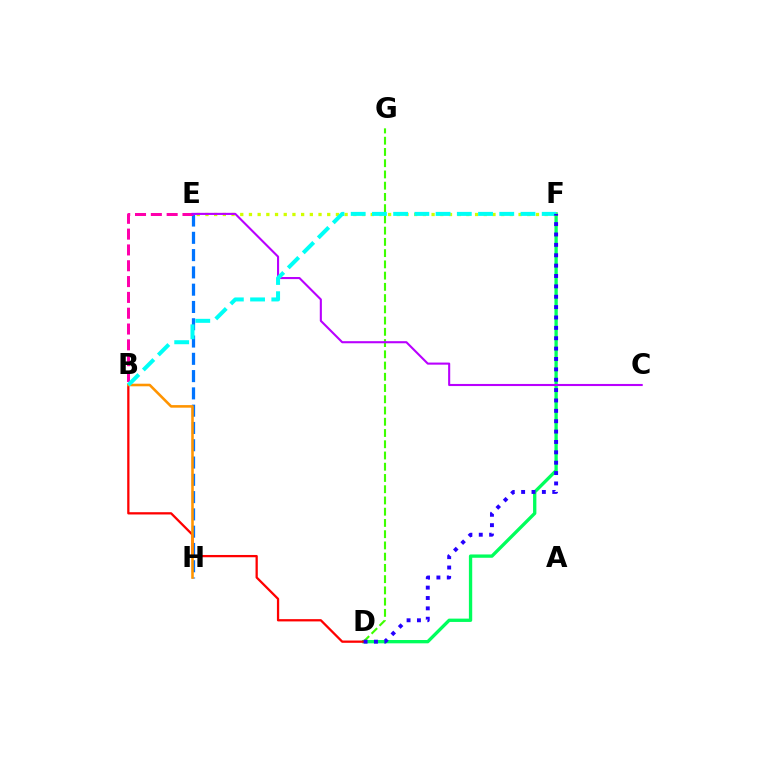{('E', 'H'): [{'color': '#0074ff', 'line_style': 'dashed', 'thickness': 2.35}], ('D', 'F'): [{'color': '#00ff5c', 'line_style': 'solid', 'thickness': 2.39}, {'color': '#2500ff', 'line_style': 'dotted', 'thickness': 2.82}], ('D', 'G'): [{'color': '#3dff00', 'line_style': 'dashed', 'thickness': 1.53}], ('B', 'D'): [{'color': '#ff0000', 'line_style': 'solid', 'thickness': 1.64}], ('E', 'F'): [{'color': '#d1ff00', 'line_style': 'dotted', 'thickness': 2.36}], ('B', 'E'): [{'color': '#ff00ac', 'line_style': 'dashed', 'thickness': 2.15}], ('C', 'E'): [{'color': '#b900ff', 'line_style': 'solid', 'thickness': 1.51}], ('B', 'H'): [{'color': '#ff9400', 'line_style': 'solid', 'thickness': 1.86}], ('B', 'F'): [{'color': '#00fff6', 'line_style': 'dashed', 'thickness': 2.88}]}